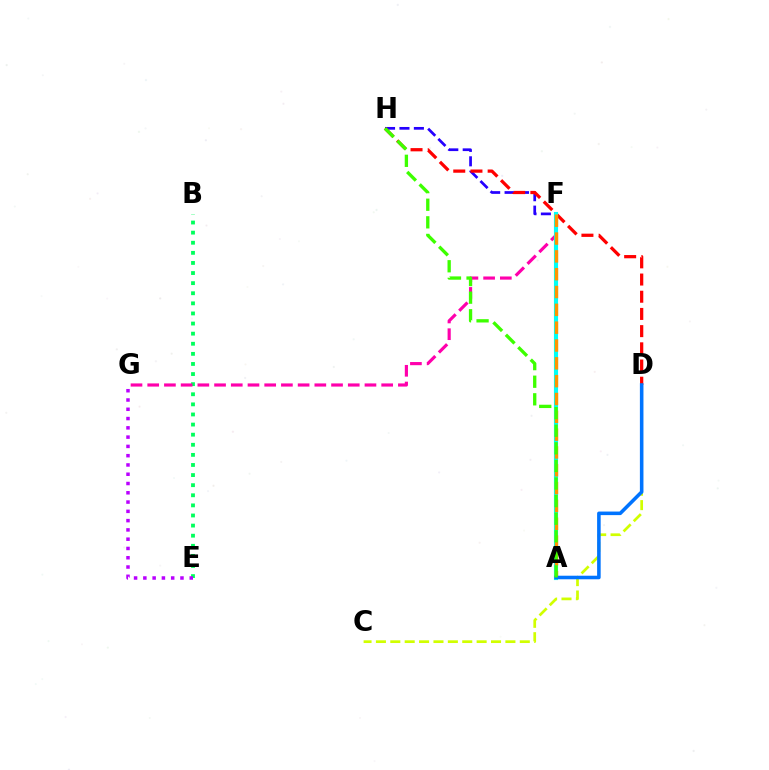{('F', 'H'): [{'color': '#2500ff', 'line_style': 'dashed', 'thickness': 1.96}], ('D', 'H'): [{'color': '#ff0000', 'line_style': 'dashed', 'thickness': 2.34}], ('B', 'E'): [{'color': '#00ff5c', 'line_style': 'dotted', 'thickness': 2.74}], ('F', 'G'): [{'color': '#ff00ac', 'line_style': 'dashed', 'thickness': 2.27}], ('E', 'G'): [{'color': '#b900ff', 'line_style': 'dotted', 'thickness': 2.52}], ('A', 'F'): [{'color': '#00fff6', 'line_style': 'solid', 'thickness': 2.97}, {'color': '#ff9400', 'line_style': 'dashed', 'thickness': 2.42}], ('C', 'D'): [{'color': '#d1ff00', 'line_style': 'dashed', 'thickness': 1.95}], ('A', 'D'): [{'color': '#0074ff', 'line_style': 'solid', 'thickness': 2.57}], ('A', 'H'): [{'color': '#3dff00', 'line_style': 'dashed', 'thickness': 2.39}]}